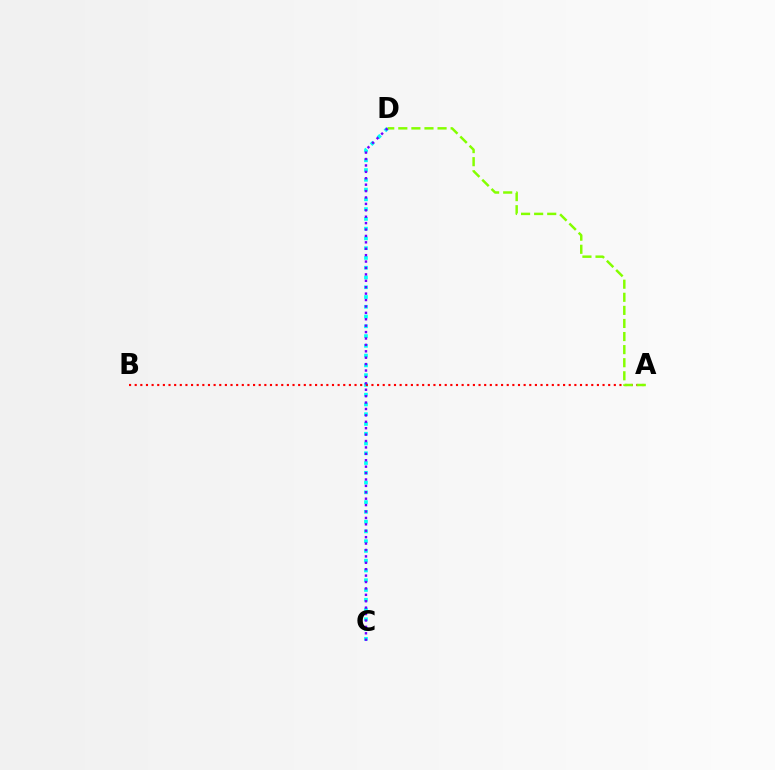{('C', 'D'): [{'color': '#00fff6', 'line_style': 'dotted', 'thickness': 2.65}, {'color': '#7200ff', 'line_style': 'dotted', 'thickness': 1.74}], ('A', 'B'): [{'color': '#ff0000', 'line_style': 'dotted', 'thickness': 1.53}], ('A', 'D'): [{'color': '#84ff00', 'line_style': 'dashed', 'thickness': 1.78}]}